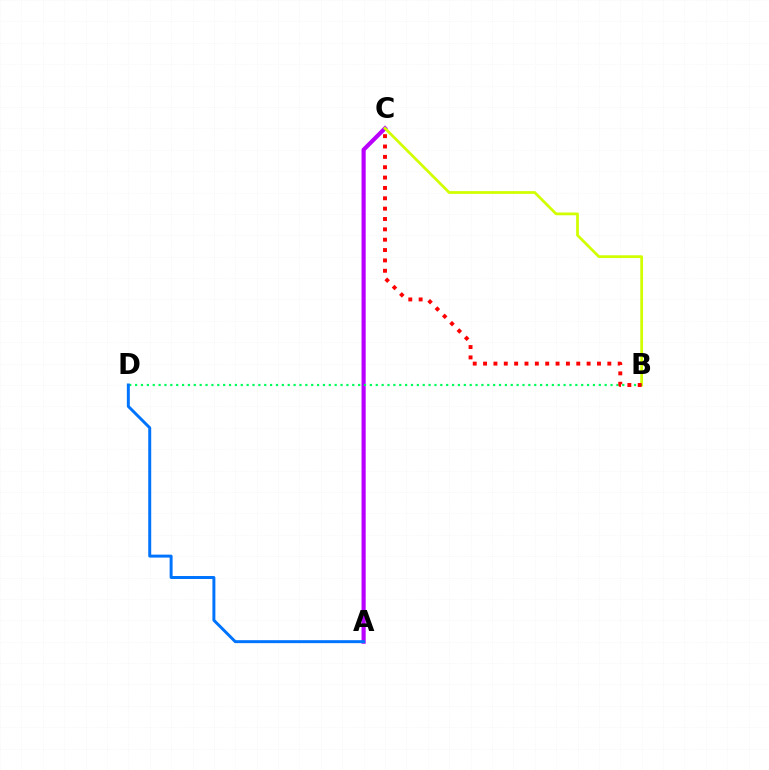{('A', 'C'): [{'color': '#b900ff', 'line_style': 'solid', 'thickness': 2.98}], ('B', 'C'): [{'color': '#d1ff00', 'line_style': 'solid', 'thickness': 1.98}, {'color': '#ff0000', 'line_style': 'dotted', 'thickness': 2.81}], ('B', 'D'): [{'color': '#00ff5c', 'line_style': 'dotted', 'thickness': 1.59}], ('A', 'D'): [{'color': '#0074ff', 'line_style': 'solid', 'thickness': 2.14}]}